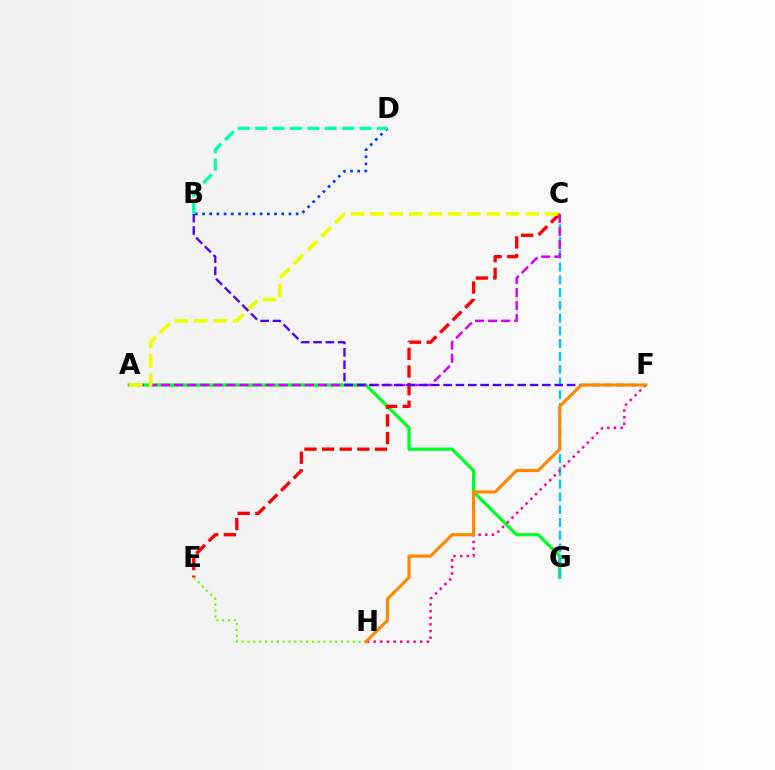{('A', 'G'): [{'color': '#00ff27', 'line_style': 'solid', 'thickness': 2.32}], ('C', 'G'): [{'color': '#00c7ff', 'line_style': 'dashed', 'thickness': 1.73}], ('A', 'C'): [{'color': '#d600ff', 'line_style': 'dashed', 'thickness': 1.78}, {'color': '#eeff00', 'line_style': 'dashed', 'thickness': 2.64}], ('F', 'H'): [{'color': '#ff00a0', 'line_style': 'dotted', 'thickness': 1.81}, {'color': '#ff8800', 'line_style': 'solid', 'thickness': 2.26}], ('C', 'E'): [{'color': '#ff0000', 'line_style': 'dashed', 'thickness': 2.39}], ('E', 'H'): [{'color': '#66ff00', 'line_style': 'dotted', 'thickness': 1.59}], ('B', 'F'): [{'color': '#4f00ff', 'line_style': 'dashed', 'thickness': 1.68}], ('B', 'D'): [{'color': '#003fff', 'line_style': 'dotted', 'thickness': 1.96}, {'color': '#00ffaf', 'line_style': 'dashed', 'thickness': 2.36}]}